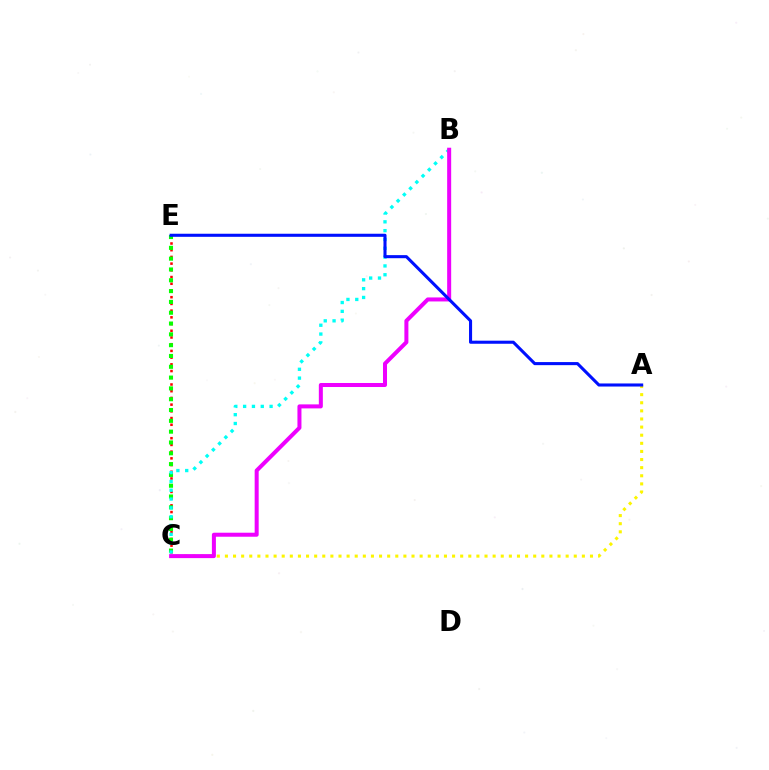{('C', 'E'): [{'color': '#ff0000', 'line_style': 'dotted', 'thickness': 1.82}, {'color': '#08ff00', 'line_style': 'dotted', 'thickness': 2.94}], ('B', 'C'): [{'color': '#00fff6', 'line_style': 'dotted', 'thickness': 2.4}, {'color': '#ee00ff', 'line_style': 'solid', 'thickness': 2.89}], ('A', 'C'): [{'color': '#fcf500', 'line_style': 'dotted', 'thickness': 2.2}], ('A', 'E'): [{'color': '#0010ff', 'line_style': 'solid', 'thickness': 2.21}]}